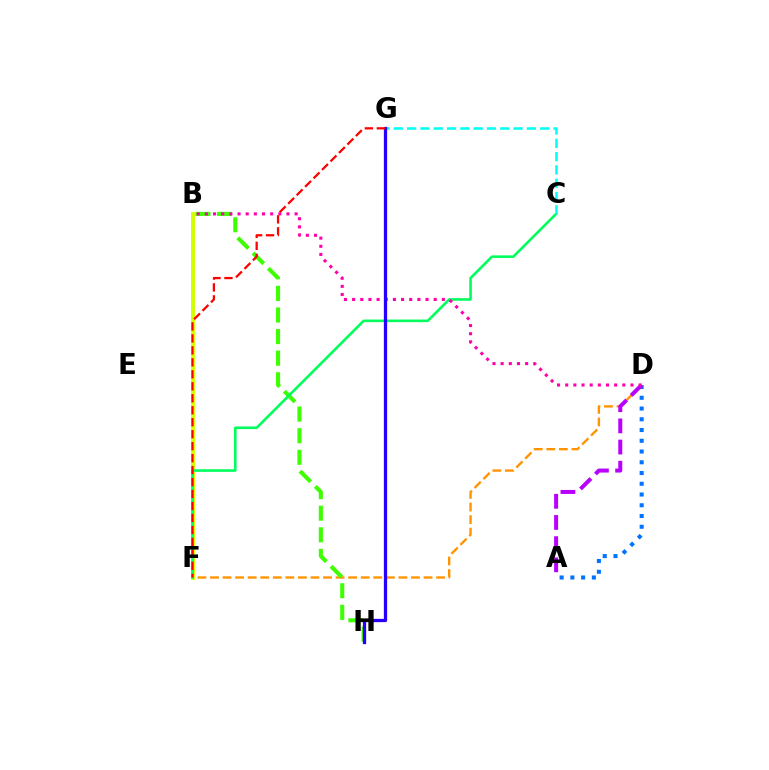{('A', 'D'): [{'color': '#0074ff', 'line_style': 'dotted', 'thickness': 2.92}, {'color': '#b900ff', 'line_style': 'dashed', 'thickness': 2.88}], ('B', 'F'): [{'color': '#d1ff00', 'line_style': 'solid', 'thickness': 2.8}], ('D', 'F'): [{'color': '#ff9400', 'line_style': 'dashed', 'thickness': 1.71}], ('B', 'H'): [{'color': '#3dff00', 'line_style': 'dashed', 'thickness': 2.93}], ('C', 'F'): [{'color': '#00ff5c', 'line_style': 'solid', 'thickness': 1.87}], ('B', 'D'): [{'color': '#ff00ac', 'line_style': 'dotted', 'thickness': 2.22}], ('C', 'G'): [{'color': '#00fff6', 'line_style': 'dashed', 'thickness': 1.81}], ('G', 'H'): [{'color': '#2500ff', 'line_style': 'solid', 'thickness': 2.36}], ('F', 'G'): [{'color': '#ff0000', 'line_style': 'dashed', 'thickness': 1.63}]}